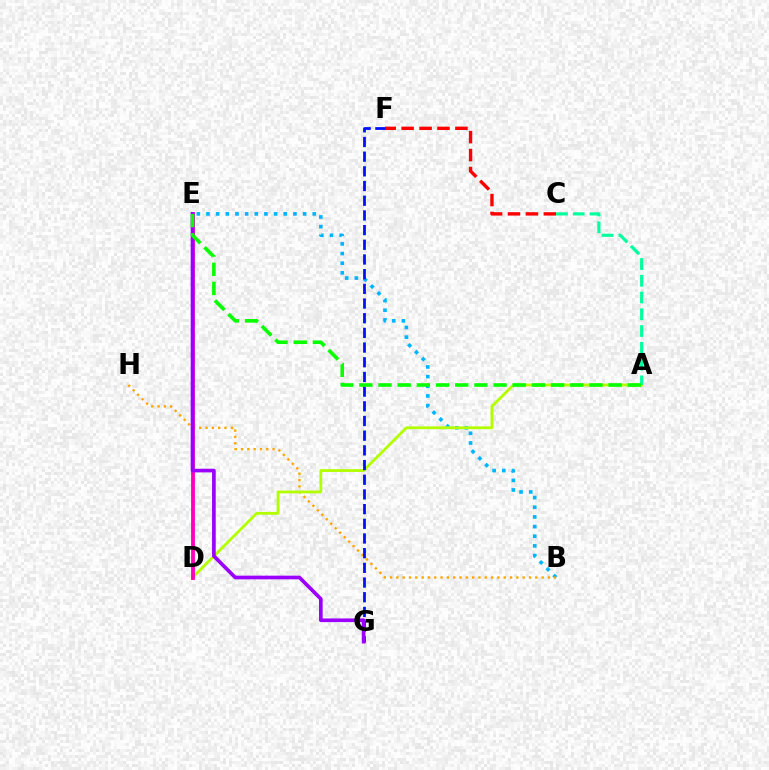{('C', 'F'): [{'color': '#ff0000', 'line_style': 'dashed', 'thickness': 2.44}], ('B', 'E'): [{'color': '#00b5ff', 'line_style': 'dotted', 'thickness': 2.62}], ('B', 'H'): [{'color': '#ffa500', 'line_style': 'dotted', 'thickness': 1.72}], ('A', 'D'): [{'color': '#b3ff00', 'line_style': 'solid', 'thickness': 2.04}], ('A', 'C'): [{'color': '#00ff9d', 'line_style': 'dashed', 'thickness': 2.28}], ('D', 'E'): [{'color': '#ff00bd', 'line_style': 'solid', 'thickness': 2.76}], ('F', 'G'): [{'color': '#0010ff', 'line_style': 'dashed', 'thickness': 1.99}], ('E', 'G'): [{'color': '#9b00ff', 'line_style': 'solid', 'thickness': 2.64}], ('A', 'E'): [{'color': '#08ff00', 'line_style': 'dashed', 'thickness': 2.61}]}